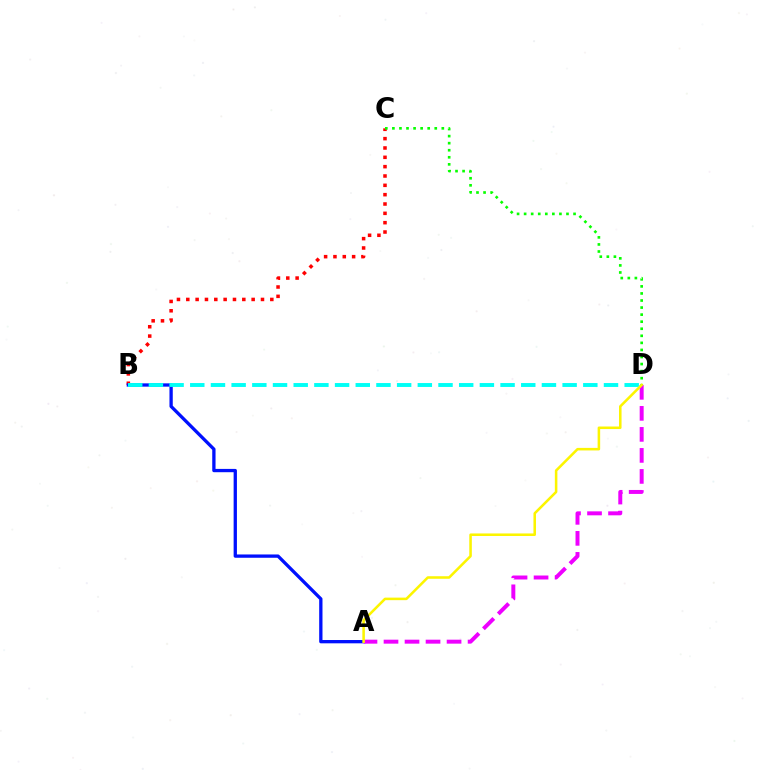{('B', 'C'): [{'color': '#ff0000', 'line_style': 'dotted', 'thickness': 2.54}], ('A', 'B'): [{'color': '#0010ff', 'line_style': 'solid', 'thickness': 2.38}], ('A', 'D'): [{'color': '#ee00ff', 'line_style': 'dashed', 'thickness': 2.86}, {'color': '#fcf500', 'line_style': 'solid', 'thickness': 1.83}], ('C', 'D'): [{'color': '#08ff00', 'line_style': 'dotted', 'thickness': 1.92}], ('B', 'D'): [{'color': '#00fff6', 'line_style': 'dashed', 'thickness': 2.81}]}